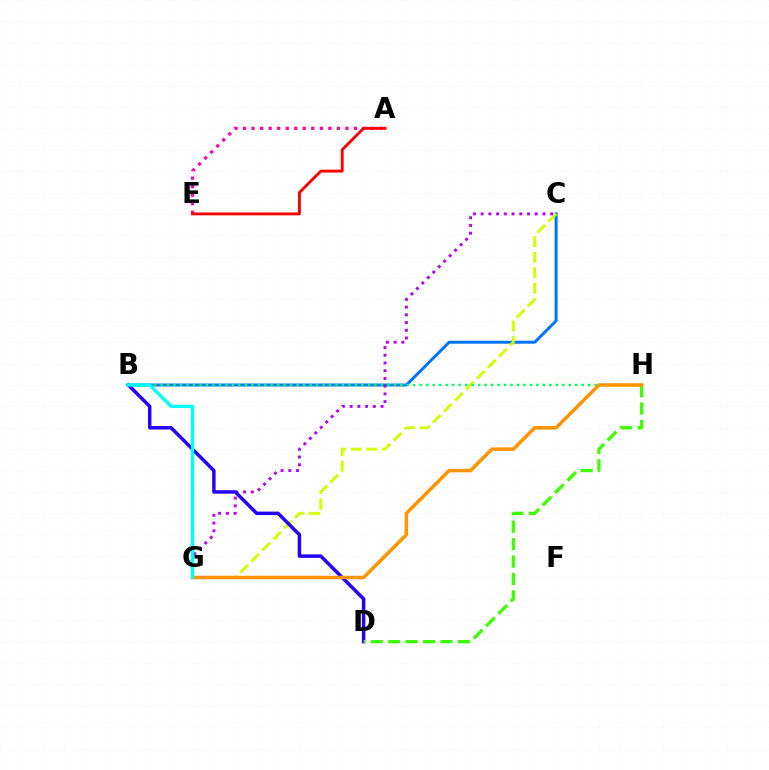{('B', 'C'): [{'color': '#0074ff', 'line_style': 'solid', 'thickness': 2.14}], ('C', 'G'): [{'color': '#d1ff00', 'line_style': 'dashed', 'thickness': 2.11}, {'color': '#b900ff', 'line_style': 'dotted', 'thickness': 2.1}], ('B', 'H'): [{'color': '#00ff5c', 'line_style': 'dotted', 'thickness': 1.76}], ('A', 'E'): [{'color': '#ff00ac', 'line_style': 'dotted', 'thickness': 2.32}, {'color': '#ff0000', 'line_style': 'solid', 'thickness': 2.06}], ('B', 'D'): [{'color': '#2500ff', 'line_style': 'solid', 'thickness': 2.5}], ('D', 'H'): [{'color': '#3dff00', 'line_style': 'dashed', 'thickness': 2.37}], ('G', 'H'): [{'color': '#ff9400', 'line_style': 'solid', 'thickness': 2.52}], ('B', 'G'): [{'color': '#00fff6', 'line_style': 'solid', 'thickness': 2.4}]}